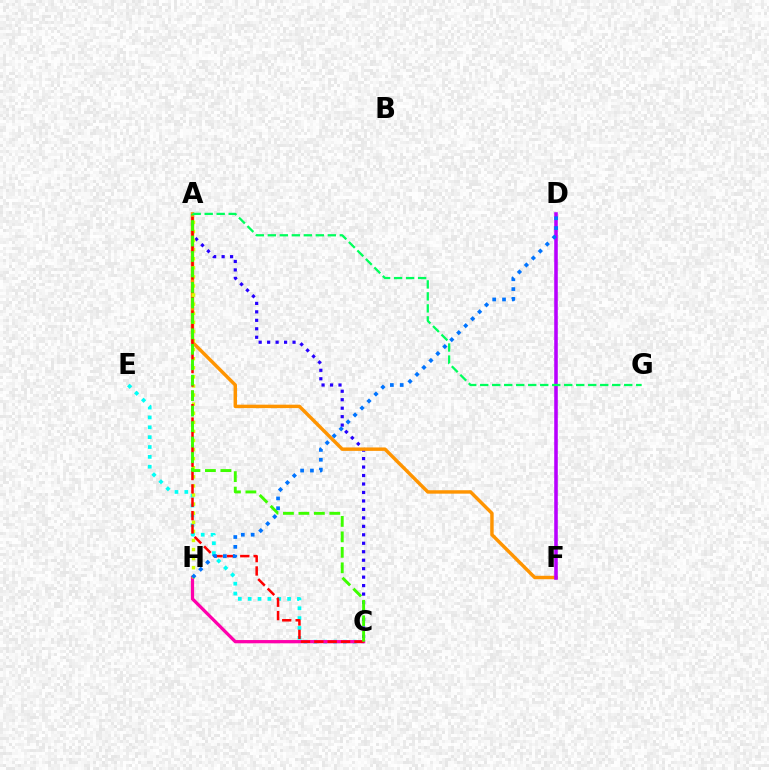{('C', 'E'): [{'color': '#00fff6', 'line_style': 'dotted', 'thickness': 2.68}], ('C', 'H'): [{'color': '#ff00ac', 'line_style': 'solid', 'thickness': 2.33}], ('A', 'C'): [{'color': '#2500ff', 'line_style': 'dotted', 'thickness': 2.3}, {'color': '#ff0000', 'line_style': 'dashed', 'thickness': 1.82}, {'color': '#3dff00', 'line_style': 'dashed', 'thickness': 2.1}], ('A', 'F'): [{'color': '#ff9400', 'line_style': 'solid', 'thickness': 2.47}], ('A', 'H'): [{'color': '#d1ff00', 'line_style': 'dotted', 'thickness': 2.47}], ('D', 'F'): [{'color': '#b900ff', 'line_style': 'solid', 'thickness': 2.56}], ('D', 'H'): [{'color': '#0074ff', 'line_style': 'dotted', 'thickness': 2.67}], ('A', 'G'): [{'color': '#00ff5c', 'line_style': 'dashed', 'thickness': 1.63}]}